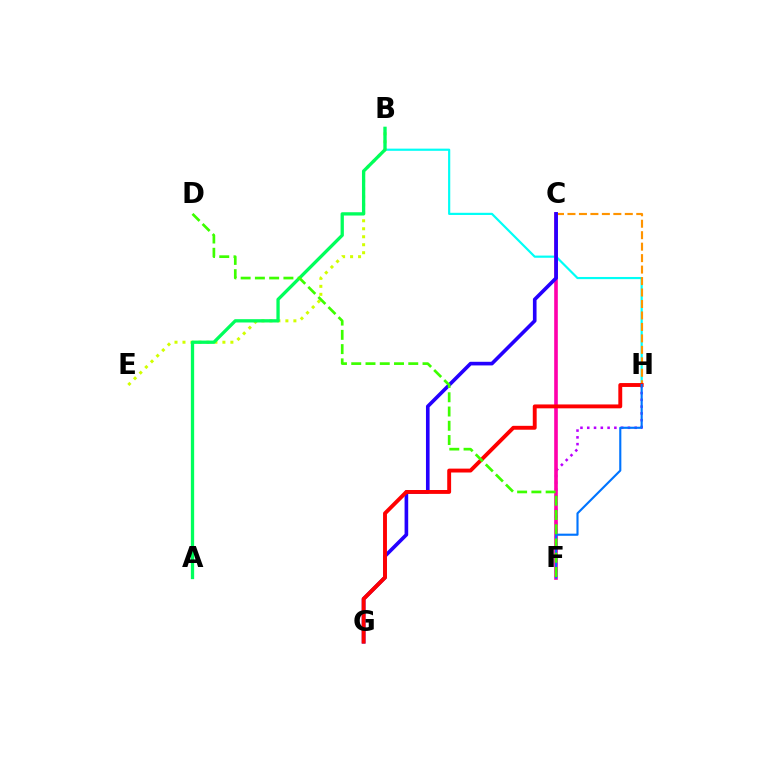{('F', 'H'): [{'color': '#b900ff', 'line_style': 'dotted', 'thickness': 1.84}, {'color': '#0074ff', 'line_style': 'solid', 'thickness': 1.53}], ('B', 'H'): [{'color': '#00fff6', 'line_style': 'solid', 'thickness': 1.57}], ('C', 'H'): [{'color': '#ff9400', 'line_style': 'dashed', 'thickness': 1.56}], ('C', 'F'): [{'color': '#ff00ac', 'line_style': 'solid', 'thickness': 2.61}], ('C', 'G'): [{'color': '#2500ff', 'line_style': 'solid', 'thickness': 2.62}], ('G', 'H'): [{'color': '#ff0000', 'line_style': 'solid', 'thickness': 2.8}], ('B', 'E'): [{'color': '#d1ff00', 'line_style': 'dotted', 'thickness': 2.17}], ('A', 'B'): [{'color': '#00ff5c', 'line_style': 'solid', 'thickness': 2.38}], ('D', 'F'): [{'color': '#3dff00', 'line_style': 'dashed', 'thickness': 1.94}]}